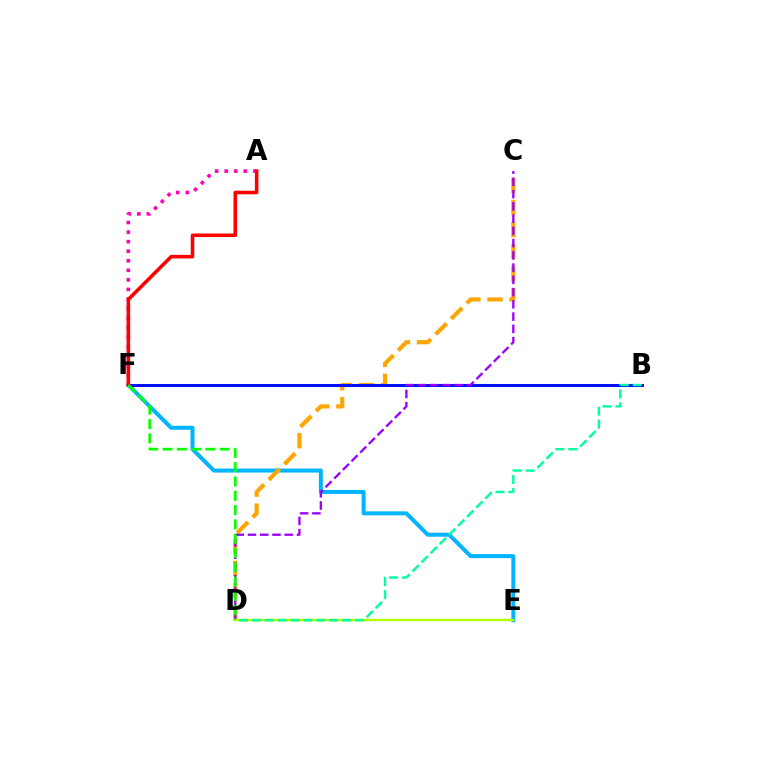{('E', 'F'): [{'color': '#00b5ff', 'line_style': 'solid', 'thickness': 2.87}], ('C', 'D'): [{'color': '#ffa500', 'line_style': 'dashed', 'thickness': 3.0}, {'color': '#9b00ff', 'line_style': 'dashed', 'thickness': 1.66}], ('B', 'F'): [{'color': '#0010ff', 'line_style': 'solid', 'thickness': 2.15}], ('A', 'F'): [{'color': '#ff00bd', 'line_style': 'dotted', 'thickness': 2.6}, {'color': '#ff0000', 'line_style': 'solid', 'thickness': 2.57}], ('D', 'E'): [{'color': '#b3ff00', 'line_style': 'solid', 'thickness': 1.78}], ('D', 'F'): [{'color': '#08ff00', 'line_style': 'dashed', 'thickness': 1.94}], ('B', 'D'): [{'color': '#00ff9d', 'line_style': 'dashed', 'thickness': 1.75}]}